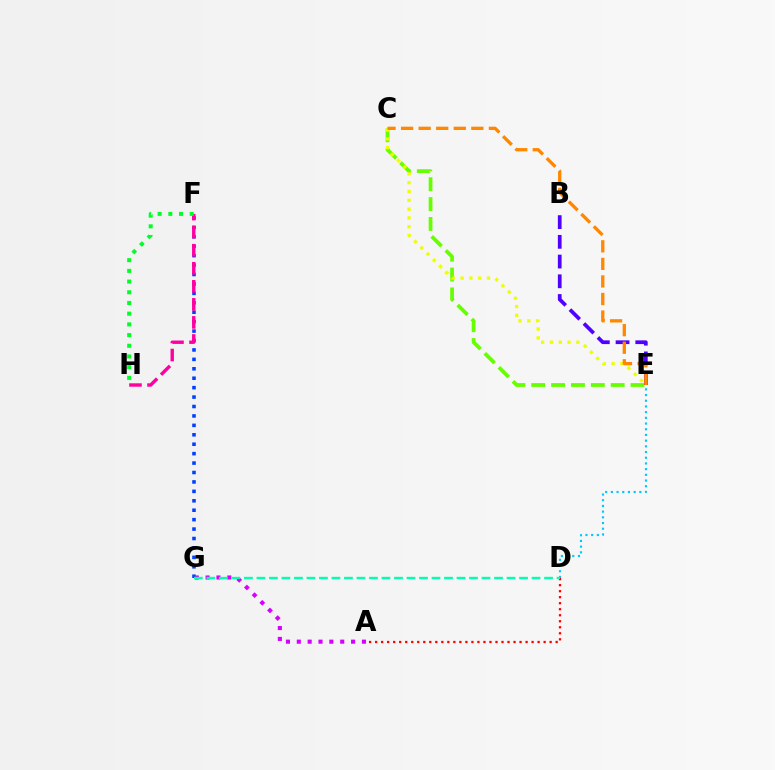{('F', 'G'): [{'color': '#003fff', 'line_style': 'dotted', 'thickness': 2.56}], ('C', 'E'): [{'color': '#66ff00', 'line_style': 'dashed', 'thickness': 2.7}, {'color': '#eeff00', 'line_style': 'dotted', 'thickness': 2.39}, {'color': '#ff8800', 'line_style': 'dashed', 'thickness': 2.39}], ('F', 'H'): [{'color': '#ff00a0', 'line_style': 'dashed', 'thickness': 2.45}, {'color': '#00ff27', 'line_style': 'dotted', 'thickness': 2.91}], ('B', 'E'): [{'color': '#4f00ff', 'line_style': 'dashed', 'thickness': 2.68}], ('A', 'G'): [{'color': '#d600ff', 'line_style': 'dotted', 'thickness': 2.95}], ('A', 'D'): [{'color': '#ff0000', 'line_style': 'dotted', 'thickness': 1.64}], ('D', 'E'): [{'color': '#00c7ff', 'line_style': 'dotted', 'thickness': 1.55}], ('D', 'G'): [{'color': '#00ffaf', 'line_style': 'dashed', 'thickness': 1.7}]}